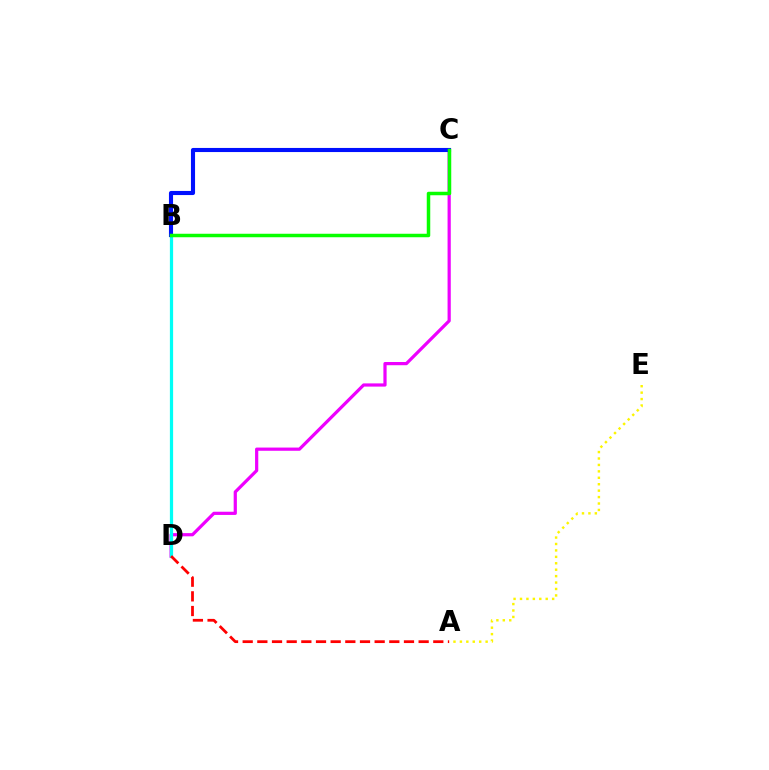{('C', 'D'): [{'color': '#ee00ff', 'line_style': 'solid', 'thickness': 2.31}], ('B', 'D'): [{'color': '#00fff6', 'line_style': 'solid', 'thickness': 2.32}], ('A', 'D'): [{'color': '#ff0000', 'line_style': 'dashed', 'thickness': 1.99}], ('A', 'E'): [{'color': '#fcf500', 'line_style': 'dotted', 'thickness': 1.75}], ('B', 'C'): [{'color': '#0010ff', 'line_style': 'solid', 'thickness': 2.95}, {'color': '#08ff00', 'line_style': 'solid', 'thickness': 2.51}]}